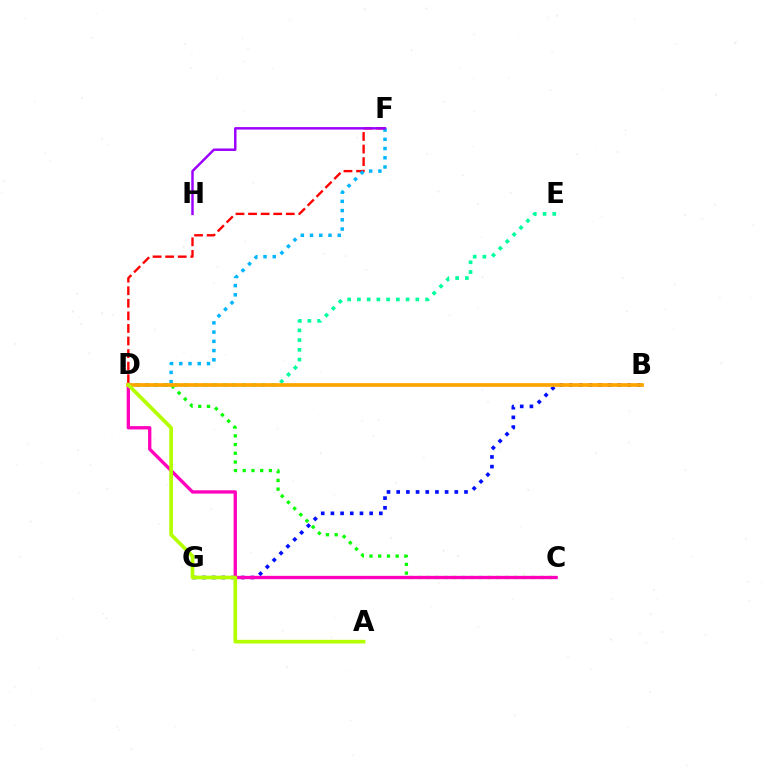{('D', 'E'): [{'color': '#00ff9d', 'line_style': 'dotted', 'thickness': 2.64}], ('D', 'F'): [{'color': '#ff0000', 'line_style': 'dashed', 'thickness': 1.71}, {'color': '#00b5ff', 'line_style': 'dotted', 'thickness': 2.51}], ('C', 'D'): [{'color': '#08ff00', 'line_style': 'dotted', 'thickness': 2.37}, {'color': '#ff00bd', 'line_style': 'solid', 'thickness': 2.39}], ('B', 'G'): [{'color': '#0010ff', 'line_style': 'dotted', 'thickness': 2.63}], ('B', 'D'): [{'color': '#ffa500', 'line_style': 'solid', 'thickness': 2.68}], ('A', 'D'): [{'color': '#b3ff00', 'line_style': 'solid', 'thickness': 2.65}], ('F', 'H'): [{'color': '#9b00ff', 'line_style': 'solid', 'thickness': 1.78}]}